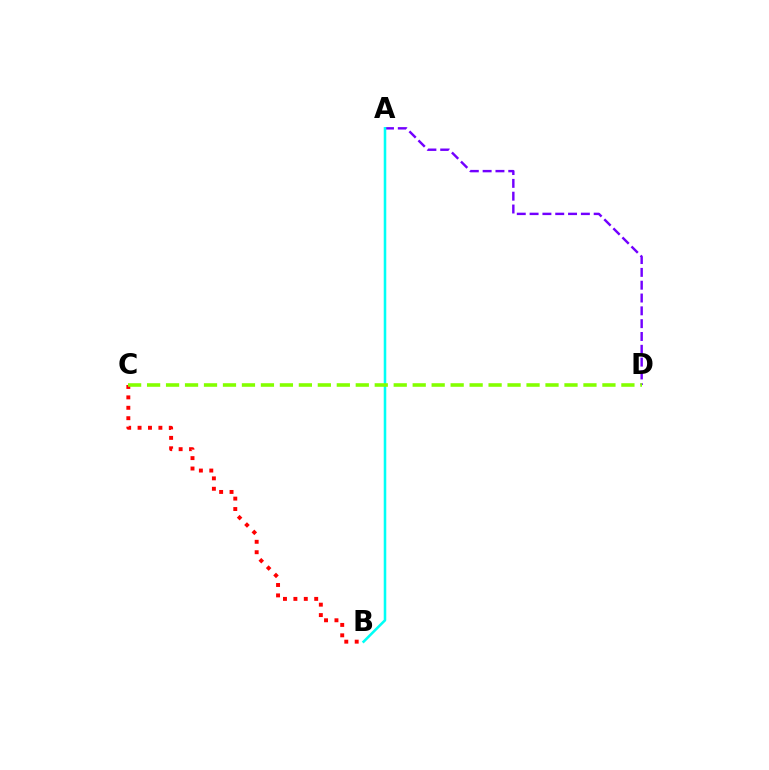{('A', 'D'): [{'color': '#7200ff', 'line_style': 'dashed', 'thickness': 1.74}], ('B', 'C'): [{'color': '#ff0000', 'line_style': 'dotted', 'thickness': 2.83}], ('A', 'B'): [{'color': '#00fff6', 'line_style': 'solid', 'thickness': 1.84}], ('C', 'D'): [{'color': '#84ff00', 'line_style': 'dashed', 'thickness': 2.58}]}